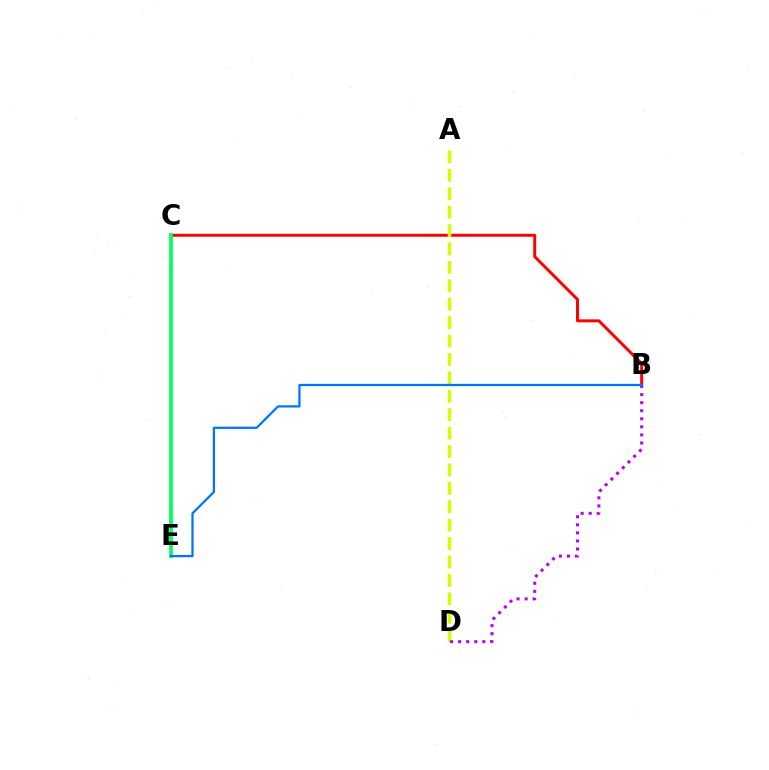{('B', 'C'): [{'color': '#ff0000', 'line_style': 'solid', 'thickness': 2.14}], ('A', 'D'): [{'color': '#d1ff00', 'line_style': 'dashed', 'thickness': 2.5}], ('C', 'E'): [{'color': '#00ff5c', 'line_style': 'solid', 'thickness': 2.69}], ('B', 'D'): [{'color': '#b900ff', 'line_style': 'dotted', 'thickness': 2.19}], ('B', 'E'): [{'color': '#0074ff', 'line_style': 'solid', 'thickness': 1.62}]}